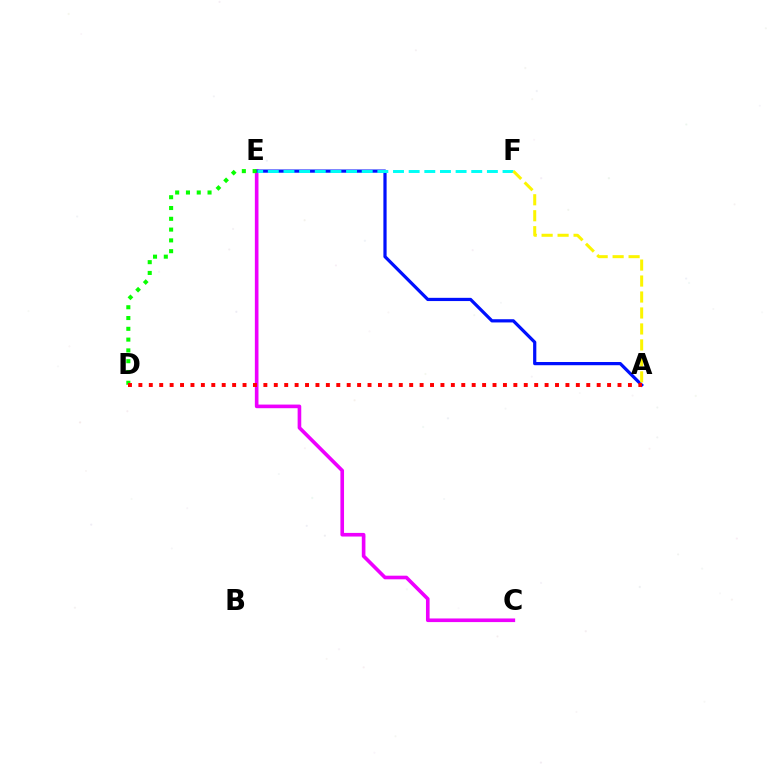{('C', 'E'): [{'color': '#ee00ff', 'line_style': 'solid', 'thickness': 2.61}], ('A', 'E'): [{'color': '#0010ff', 'line_style': 'solid', 'thickness': 2.32}], ('D', 'E'): [{'color': '#08ff00', 'line_style': 'dotted', 'thickness': 2.93}], ('E', 'F'): [{'color': '#00fff6', 'line_style': 'dashed', 'thickness': 2.13}], ('A', 'D'): [{'color': '#ff0000', 'line_style': 'dotted', 'thickness': 2.83}], ('A', 'F'): [{'color': '#fcf500', 'line_style': 'dashed', 'thickness': 2.17}]}